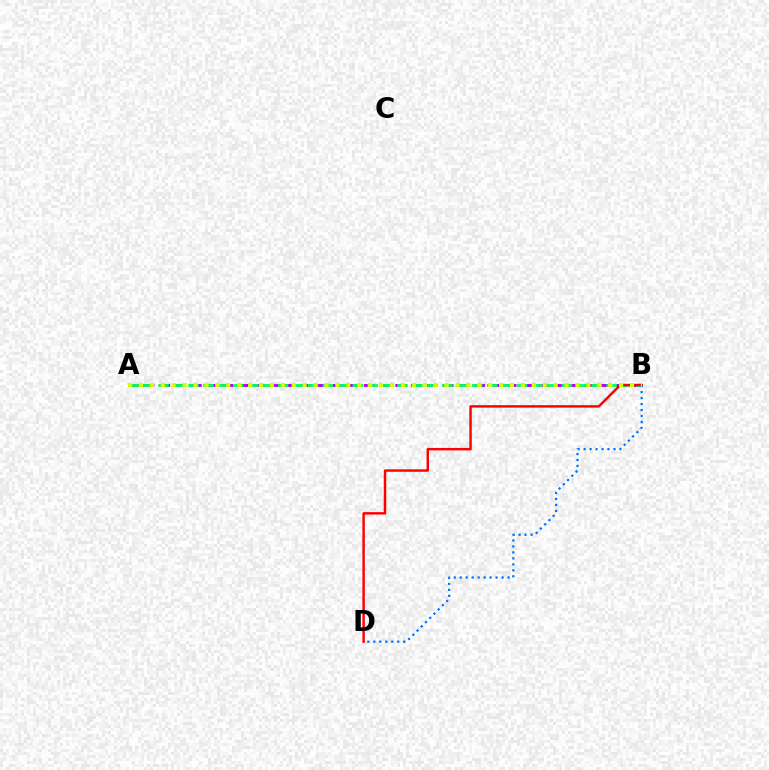{('A', 'B'): [{'color': '#b900ff', 'line_style': 'dashed', 'thickness': 2.14}, {'color': '#00ff5c', 'line_style': 'dashed', 'thickness': 2.03}, {'color': '#d1ff00', 'line_style': 'dotted', 'thickness': 2.96}], ('B', 'D'): [{'color': '#ff0000', 'line_style': 'solid', 'thickness': 1.76}, {'color': '#0074ff', 'line_style': 'dotted', 'thickness': 1.62}]}